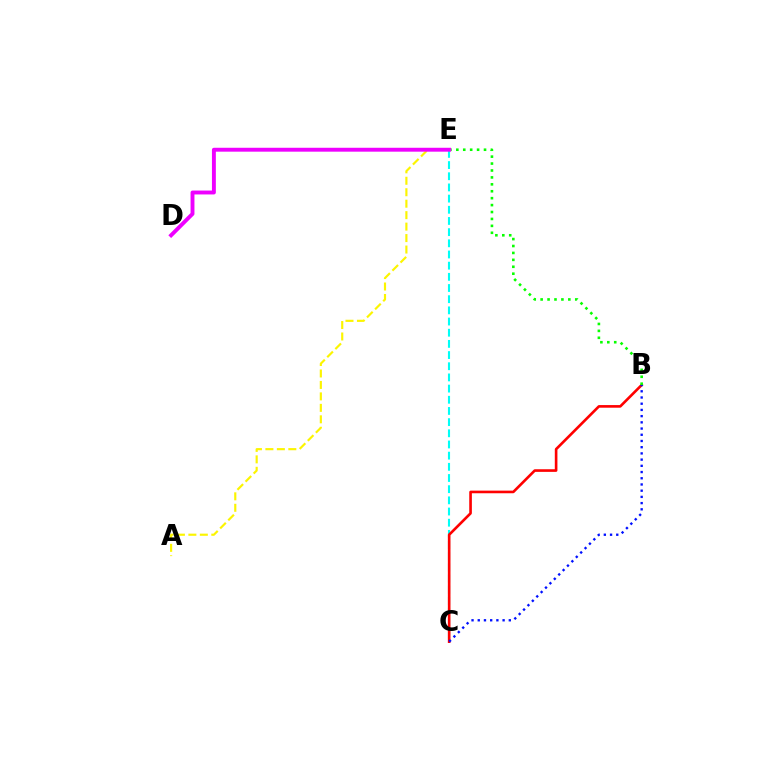{('C', 'E'): [{'color': '#00fff6', 'line_style': 'dashed', 'thickness': 1.52}], ('B', 'C'): [{'color': '#ff0000', 'line_style': 'solid', 'thickness': 1.89}, {'color': '#0010ff', 'line_style': 'dotted', 'thickness': 1.69}], ('A', 'E'): [{'color': '#fcf500', 'line_style': 'dashed', 'thickness': 1.56}], ('B', 'E'): [{'color': '#08ff00', 'line_style': 'dotted', 'thickness': 1.88}], ('D', 'E'): [{'color': '#ee00ff', 'line_style': 'solid', 'thickness': 2.81}]}